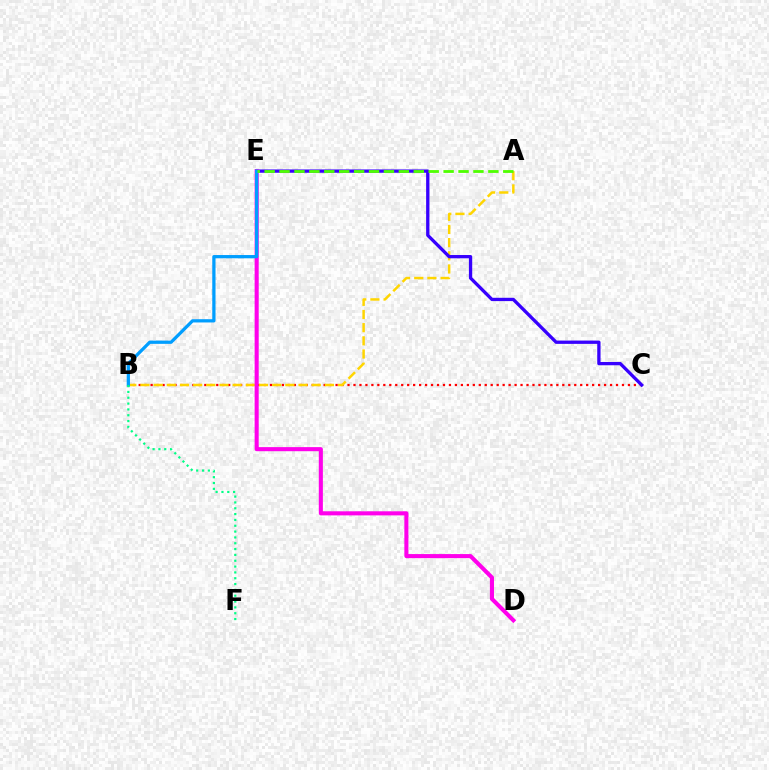{('B', 'C'): [{'color': '#ff0000', 'line_style': 'dotted', 'thickness': 1.62}], ('A', 'B'): [{'color': '#ffd500', 'line_style': 'dashed', 'thickness': 1.79}], ('C', 'E'): [{'color': '#3700ff', 'line_style': 'solid', 'thickness': 2.38}], ('D', 'E'): [{'color': '#ff00ed', 'line_style': 'solid', 'thickness': 2.94}], ('B', 'E'): [{'color': '#009eff', 'line_style': 'solid', 'thickness': 2.34}], ('B', 'F'): [{'color': '#00ff86', 'line_style': 'dotted', 'thickness': 1.58}], ('A', 'E'): [{'color': '#4fff00', 'line_style': 'dashed', 'thickness': 2.03}]}